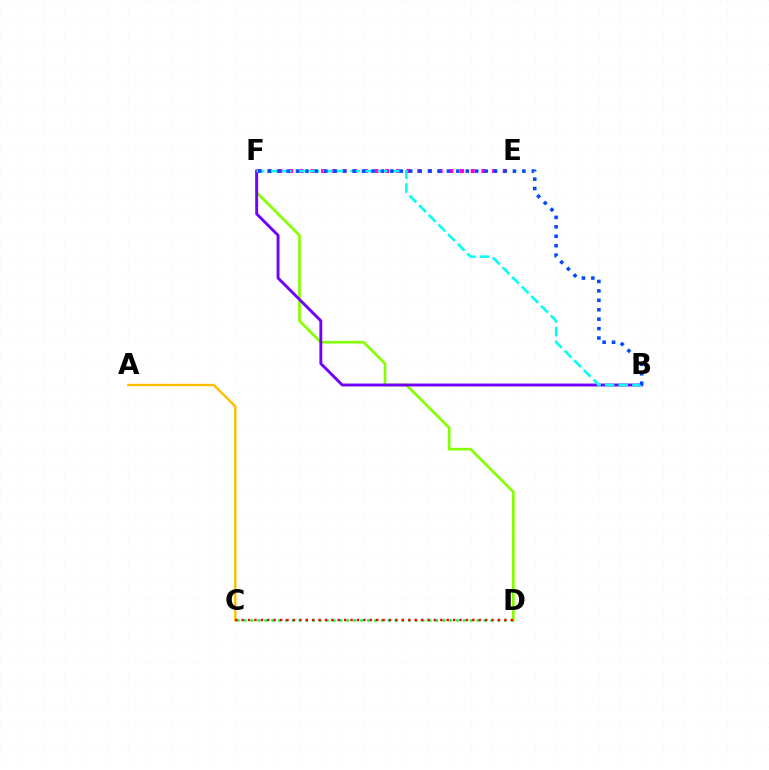{('A', 'C'): [{'color': '#ffbd00', 'line_style': 'solid', 'thickness': 1.71}], ('D', 'F'): [{'color': '#84ff00', 'line_style': 'solid', 'thickness': 1.93}], ('C', 'D'): [{'color': '#00ff39', 'line_style': 'dotted', 'thickness': 1.86}, {'color': '#ff0000', 'line_style': 'dotted', 'thickness': 1.74}], ('E', 'F'): [{'color': '#ff00cf', 'line_style': 'dotted', 'thickness': 2.9}], ('B', 'F'): [{'color': '#7200ff', 'line_style': 'solid', 'thickness': 2.08}, {'color': '#00fff6', 'line_style': 'dashed', 'thickness': 1.85}, {'color': '#004bff', 'line_style': 'dotted', 'thickness': 2.56}]}